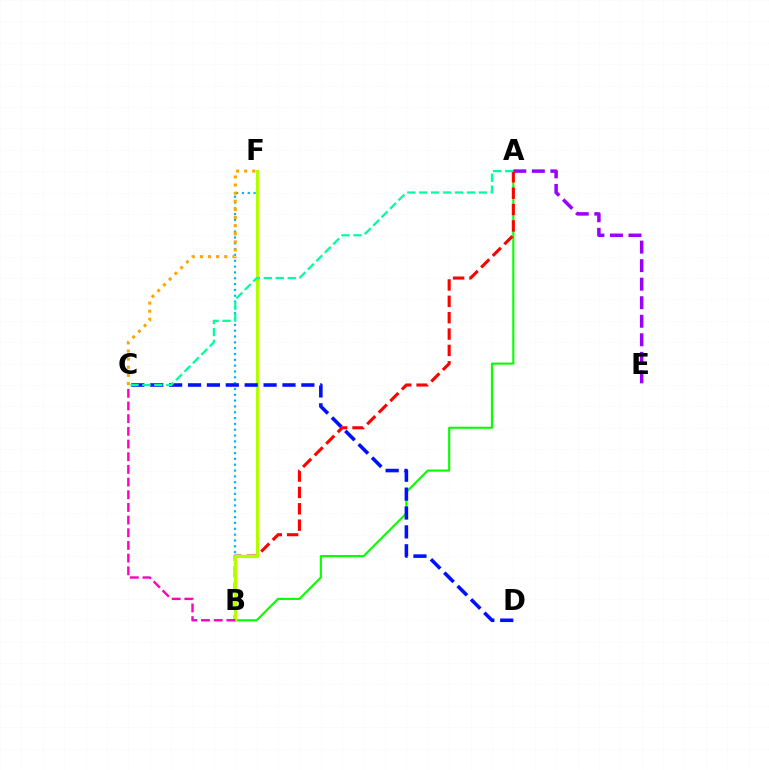{('B', 'F'): [{'color': '#00b5ff', 'line_style': 'dotted', 'thickness': 1.58}, {'color': '#b3ff00', 'line_style': 'solid', 'thickness': 2.26}], ('A', 'B'): [{'color': '#08ff00', 'line_style': 'solid', 'thickness': 1.54}, {'color': '#ff0000', 'line_style': 'dashed', 'thickness': 2.22}], ('C', 'F'): [{'color': '#ffa500', 'line_style': 'dotted', 'thickness': 2.2}], ('A', 'E'): [{'color': '#9b00ff', 'line_style': 'dashed', 'thickness': 2.52}], ('B', 'C'): [{'color': '#ff00bd', 'line_style': 'dashed', 'thickness': 1.72}], ('C', 'D'): [{'color': '#0010ff', 'line_style': 'dashed', 'thickness': 2.57}], ('A', 'C'): [{'color': '#00ff9d', 'line_style': 'dashed', 'thickness': 1.62}]}